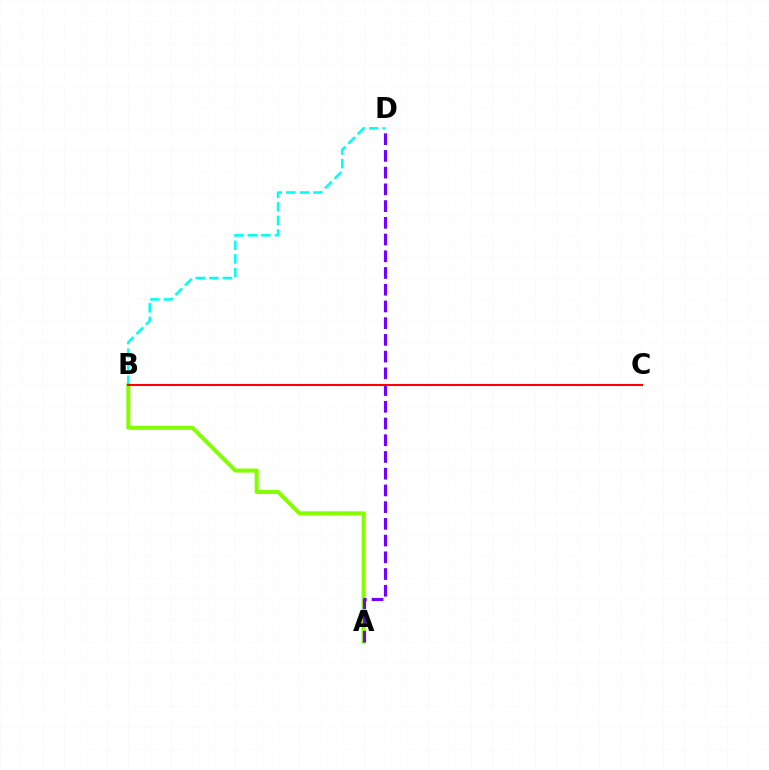{('A', 'B'): [{'color': '#84ff00', 'line_style': 'solid', 'thickness': 2.89}], ('A', 'D'): [{'color': '#7200ff', 'line_style': 'dashed', 'thickness': 2.27}], ('B', 'D'): [{'color': '#00fff6', 'line_style': 'dashed', 'thickness': 1.84}], ('B', 'C'): [{'color': '#ff0000', 'line_style': 'solid', 'thickness': 1.5}]}